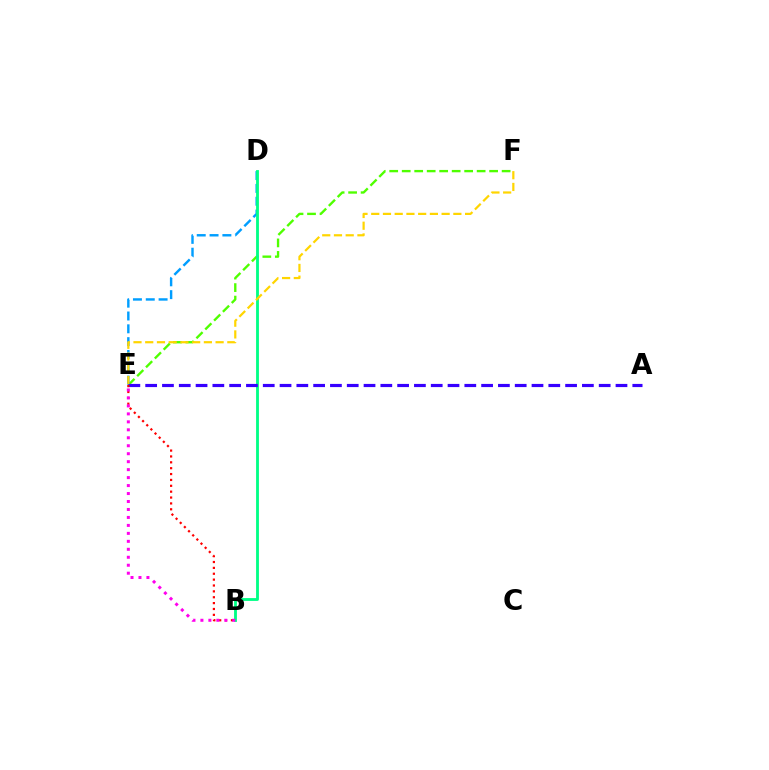{('E', 'F'): [{'color': '#4fff00', 'line_style': 'dashed', 'thickness': 1.7}, {'color': '#ffd500', 'line_style': 'dashed', 'thickness': 1.59}], ('D', 'E'): [{'color': '#009eff', 'line_style': 'dashed', 'thickness': 1.74}], ('B', 'D'): [{'color': '#00ff86', 'line_style': 'solid', 'thickness': 2.04}], ('A', 'E'): [{'color': '#3700ff', 'line_style': 'dashed', 'thickness': 2.28}], ('B', 'E'): [{'color': '#ff0000', 'line_style': 'dotted', 'thickness': 1.6}, {'color': '#ff00ed', 'line_style': 'dotted', 'thickness': 2.16}]}